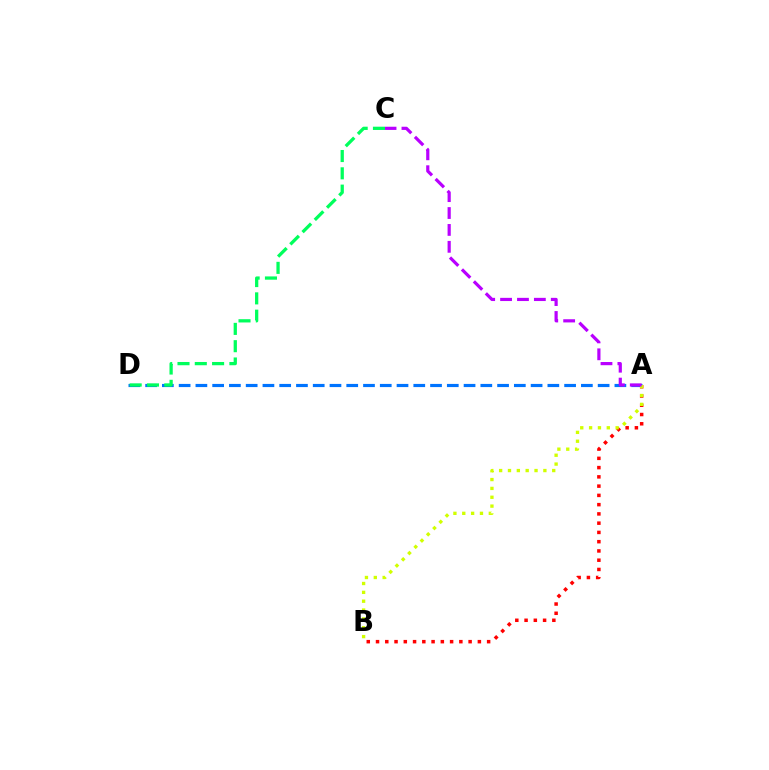{('A', 'D'): [{'color': '#0074ff', 'line_style': 'dashed', 'thickness': 2.28}], ('C', 'D'): [{'color': '#00ff5c', 'line_style': 'dashed', 'thickness': 2.35}], ('A', 'B'): [{'color': '#ff0000', 'line_style': 'dotted', 'thickness': 2.52}, {'color': '#d1ff00', 'line_style': 'dotted', 'thickness': 2.4}], ('A', 'C'): [{'color': '#b900ff', 'line_style': 'dashed', 'thickness': 2.3}]}